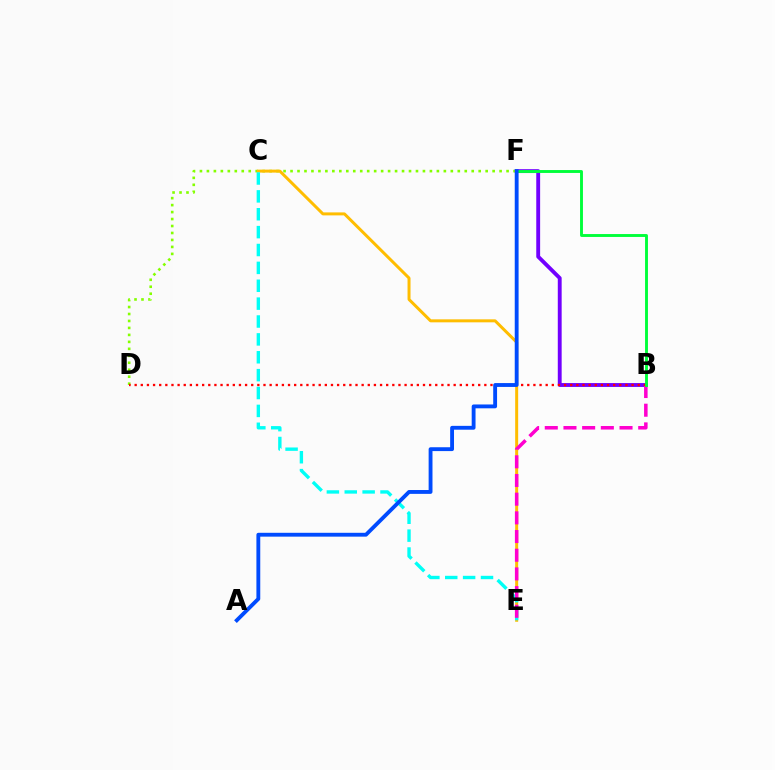{('B', 'F'): [{'color': '#7200ff', 'line_style': 'solid', 'thickness': 2.78}, {'color': '#00ff39', 'line_style': 'solid', 'thickness': 2.08}], ('D', 'F'): [{'color': '#84ff00', 'line_style': 'dotted', 'thickness': 1.89}], ('C', 'E'): [{'color': '#ffbd00', 'line_style': 'solid', 'thickness': 2.15}, {'color': '#00fff6', 'line_style': 'dashed', 'thickness': 2.43}], ('B', 'E'): [{'color': '#ff00cf', 'line_style': 'dashed', 'thickness': 2.54}], ('B', 'D'): [{'color': '#ff0000', 'line_style': 'dotted', 'thickness': 1.67}], ('A', 'F'): [{'color': '#004bff', 'line_style': 'solid', 'thickness': 2.77}]}